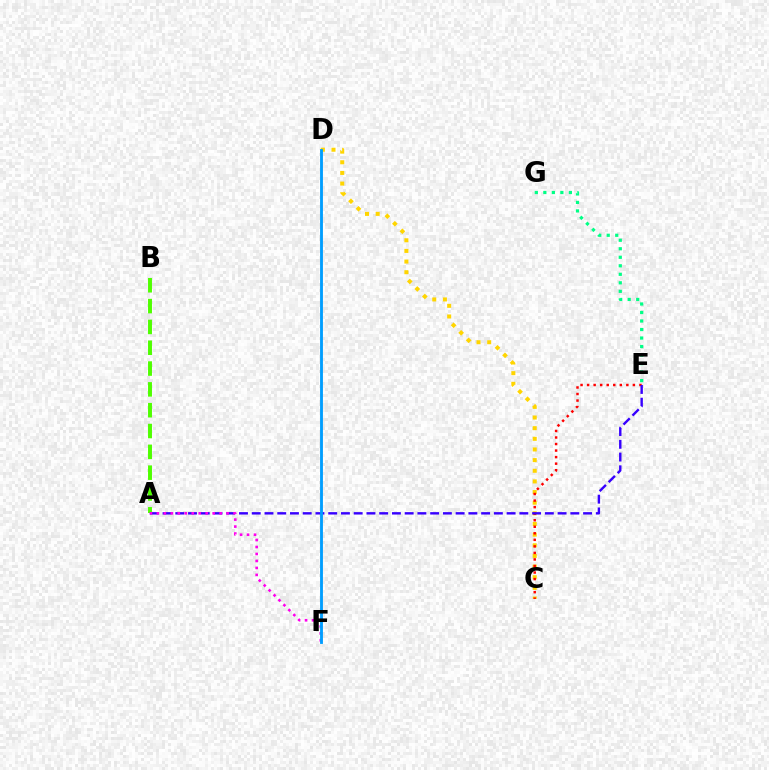{('C', 'D'): [{'color': '#ffd500', 'line_style': 'dotted', 'thickness': 2.89}], ('A', 'B'): [{'color': '#4fff00', 'line_style': 'dashed', 'thickness': 2.83}], ('C', 'E'): [{'color': '#ff0000', 'line_style': 'dotted', 'thickness': 1.78}], ('A', 'E'): [{'color': '#3700ff', 'line_style': 'dashed', 'thickness': 1.73}], ('A', 'F'): [{'color': '#ff00ed', 'line_style': 'dotted', 'thickness': 1.89}], ('E', 'G'): [{'color': '#00ff86', 'line_style': 'dotted', 'thickness': 2.31}], ('D', 'F'): [{'color': '#009eff', 'line_style': 'solid', 'thickness': 2.05}]}